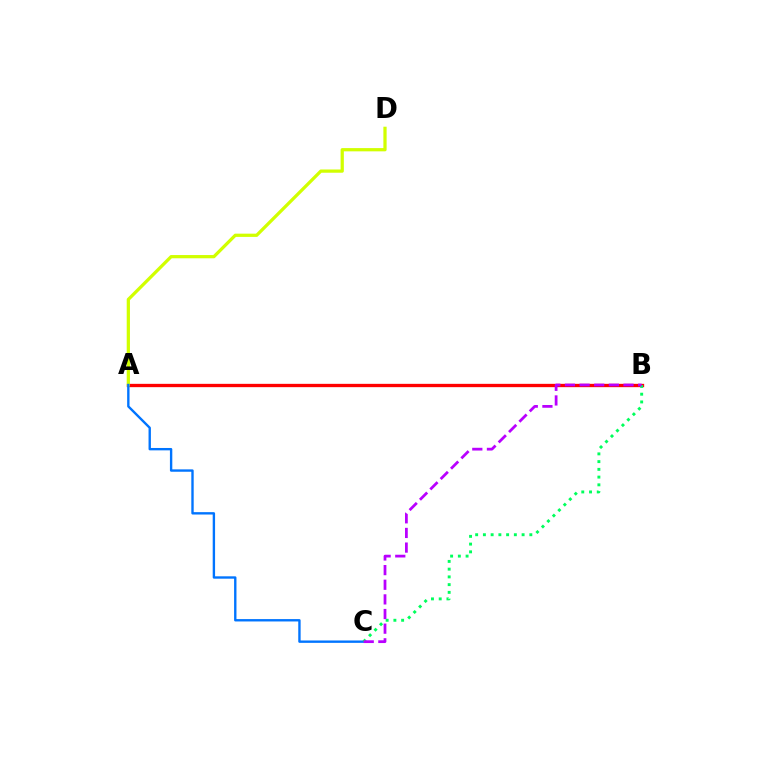{('A', 'B'): [{'color': '#ff0000', 'line_style': 'solid', 'thickness': 2.39}], ('A', 'D'): [{'color': '#d1ff00', 'line_style': 'solid', 'thickness': 2.34}], ('A', 'C'): [{'color': '#0074ff', 'line_style': 'solid', 'thickness': 1.71}], ('B', 'C'): [{'color': '#00ff5c', 'line_style': 'dotted', 'thickness': 2.1}, {'color': '#b900ff', 'line_style': 'dashed', 'thickness': 1.99}]}